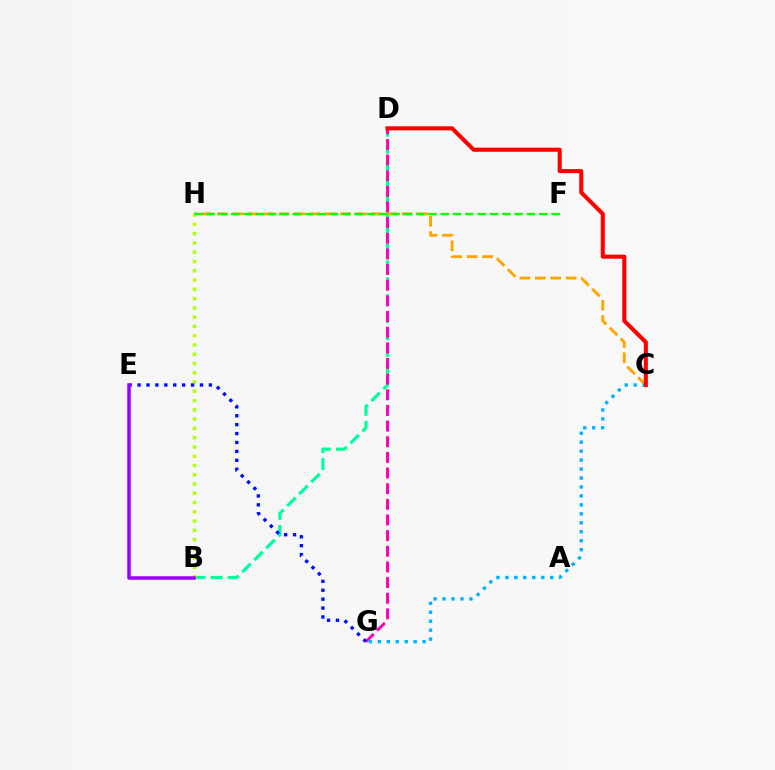{('B', 'D'): [{'color': '#00ff9d', 'line_style': 'dashed', 'thickness': 2.3}], ('D', 'G'): [{'color': '#ff00bd', 'line_style': 'dashed', 'thickness': 2.13}], ('C', 'H'): [{'color': '#ffa500', 'line_style': 'dashed', 'thickness': 2.09}], ('F', 'H'): [{'color': '#08ff00', 'line_style': 'dashed', 'thickness': 1.67}], ('B', 'H'): [{'color': '#b3ff00', 'line_style': 'dotted', 'thickness': 2.52}], ('E', 'G'): [{'color': '#0010ff', 'line_style': 'dotted', 'thickness': 2.42}], ('B', 'E'): [{'color': '#9b00ff', 'line_style': 'solid', 'thickness': 2.52}], ('C', 'G'): [{'color': '#00b5ff', 'line_style': 'dotted', 'thickness': 2.43}], ('C', 'D'): [{'color': '#ff0000', 'line_style': 'solid', 'thickness': 2.94}]}